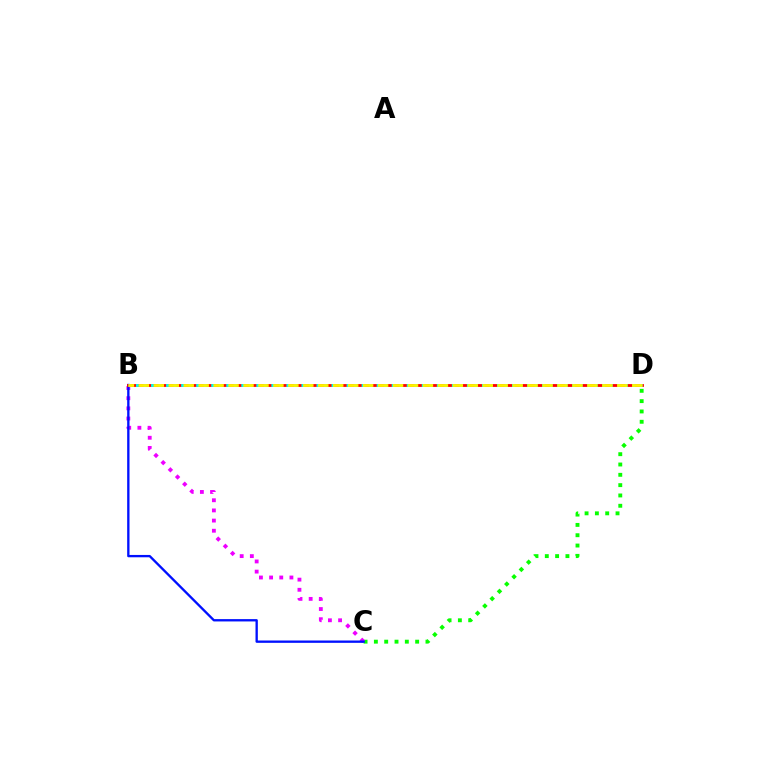{('C', 'D'): [{'color': '#08ff00', 'line_style': 'dotted', 'thickness': 2.8}], ('B', 'C'): [{'color': '#ee00ff', 'line_style': 'dotted', 'thickness': 2.76}, {'color': '#0010ff', 'line_style': 'solid', 'thickness': 1.68}], ('B', 'D'): [{'color': '#ff0000', 'line_style': 'solid', 'thickness': 2.02}, {'color': '#00fff6', 'line_style': 'dotted', 'thickness': 2.04}, {'color': '#fcf500', 'line_style': 'dashed', 'thickness': 2.03}]}